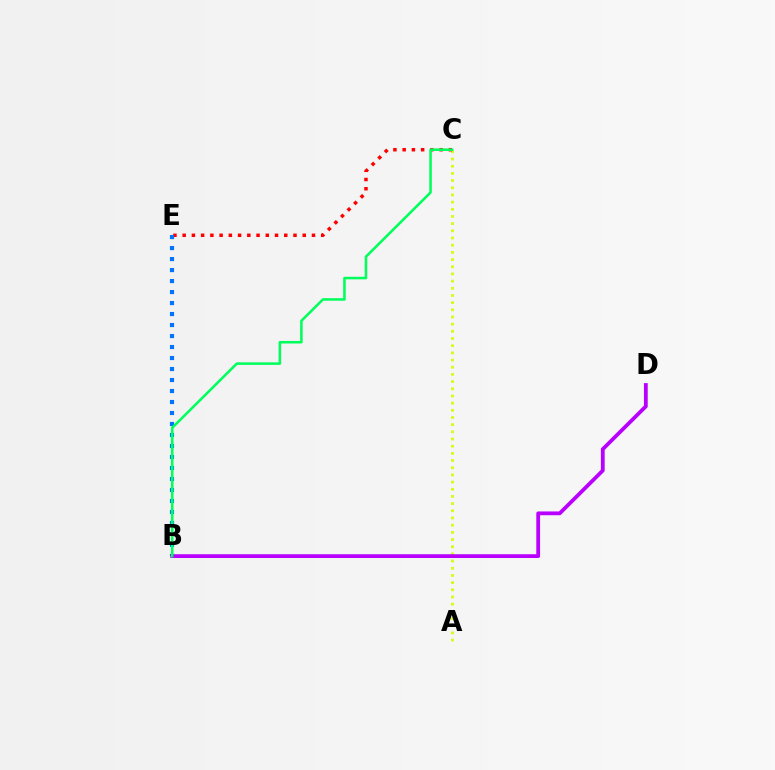{('A', 'C'): [{'color': '#d1ff00', 'line_style': 'dotted', 'thickness': 1.95}], ('C', 'E'): [{'color': '#ff0000', 'line_style': 'dotted', 'thickness': 2.51}], ('B', 'E'): [{'color': '#0074ff', 'line_style': 'dotted', 'thickness': 2.99}], ('B', 'D'): [{'color': '#b900ff', 'line_style': 'solid', 'thickness': 2.73}], ('B', 'C'): [{'color': '#00ff5c', 'line_style': 'solid', 'thickness': 1.84}]}